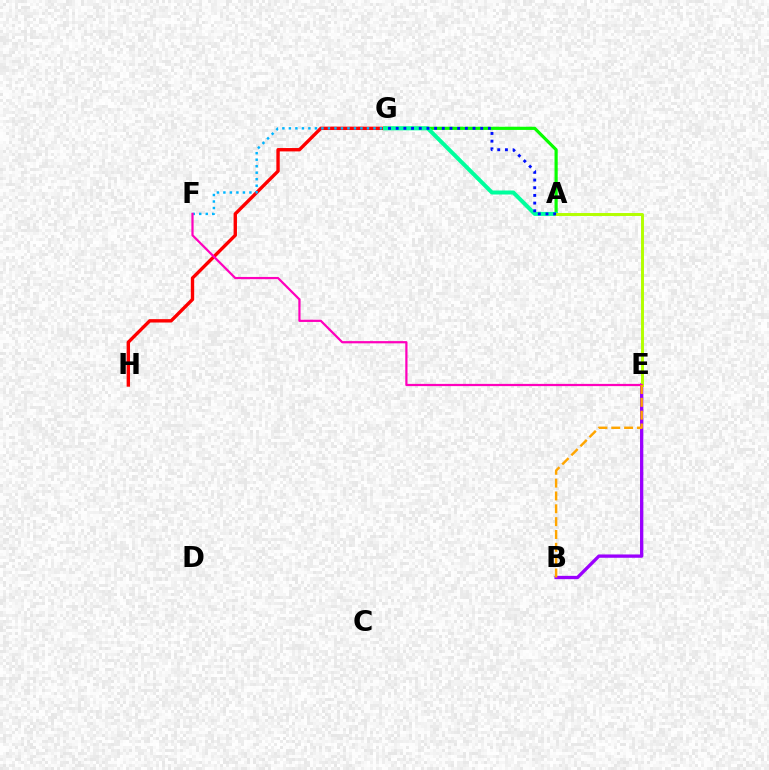{('G', 'H'): [{'color': '#ff0000', 'line_style': 'solid', 'thickness': 2.43}], ('B', 'E'): [{'color': '#9b00ff', 'line_style': 'solid', 'thickness': 2.38}, {'color': '#ffa500', 'line_style': 'dashed', 'thickness': 1.74}], ('F', 'G'): [{'color': '#00b5ff', 'line_style': 'dotted', 'thickness': 1.77}], ('A', 'G'): [{'color': '#08ff00', 'line_style': 'solid', 'thickness': 2.29}, {'color': '#00ff9d', 'line_style': 'solid', 'thickness': 2.89}, {'color': '#0010ff', 'line_style': 'dotted', 'thickness': 2.09}], ('A', 'E'): [{'color': '#b3ff00', 'line_style': 'solid', 'thickness': 2.12}], ('E', 'F'): [{'color': '#ff00bd', 'line_style': 'solid', 'thickness': 1.6}]}